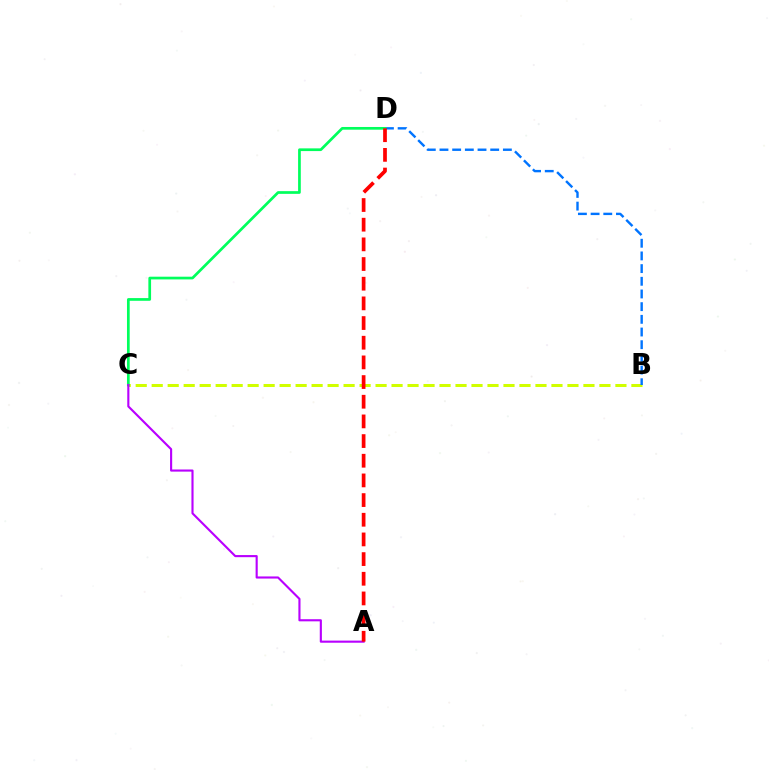{('B', 'C'): [{'color': '#d1ff00', 'line_style': 'dashed', 'thickness': 2.17}], ('B', 'D'): [{'color': '#0074ff', 'line_style': 'dashed', 'thickness': 1.72}], ('C', 'D'): [{'color': '#00ff5c', 'line_style': 'solid', 'thickness': 1.95}], ('A', 'C'): [{'color': '#b900ff', 'line_style': 'solid', 'thickness': 1.53}], ('A', 'D'): [{'color': '#ff0000', 'line_style': 'dashed', 'thickness': 2.67}]}